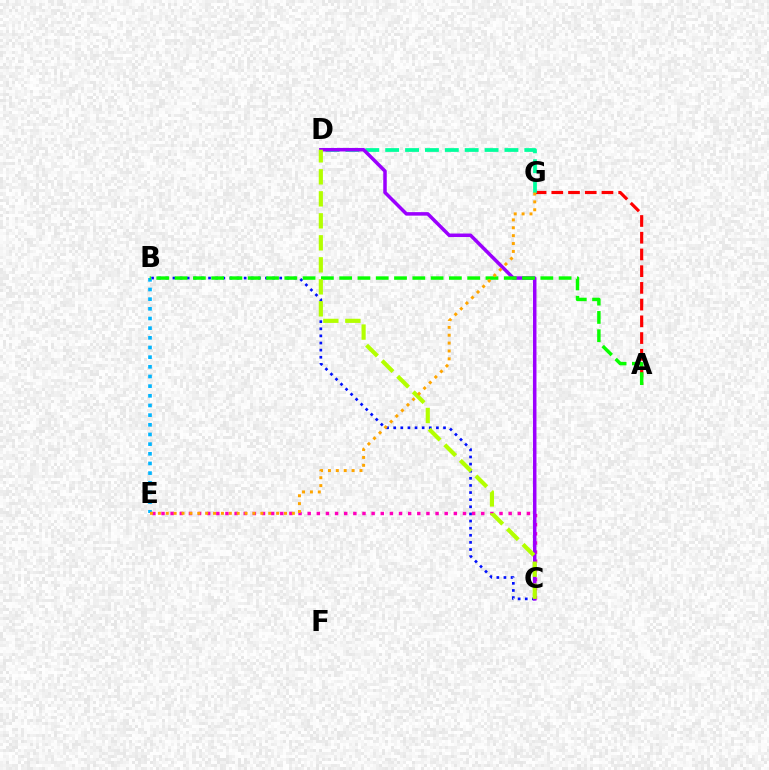{('B', 'C'): [{'color': '#0010ff', 'line_style': 'dotted', 'thickness': 1.93}], ('C', 'E'): [{'color': '#ff00bd', 'line_style': 'dotted', 'thickness': 2.48}], ('A', 'G'): [{'color': '#ff0000', 'line_style': 'dashed', 'thickness': 2.27}], ('B', 'E'): [{'color': '#00b5ff', 'line_style': 'dotted', 'thickness': 2.63}], ('D', 'G'): [{'color': '#00ff9d', 'line_style': 'dashed', 'thickness': 2.7}], ('C', 'D'): [{'color': '#9b00ff', 'line_style': 'solid', 'thickness': 2.52}, {'color': '#b3ff00', 'line_style': 'dashed', 'thickness': 2.99}], ('A', 'B'): [{'color': '#08ff00', 'line_style': 'dashed', 'thickness': 2.48}], ('E', 'G'): [{'color': '#ffa500', 'line_style': 'dotted', 'thickness': 2.14}]}